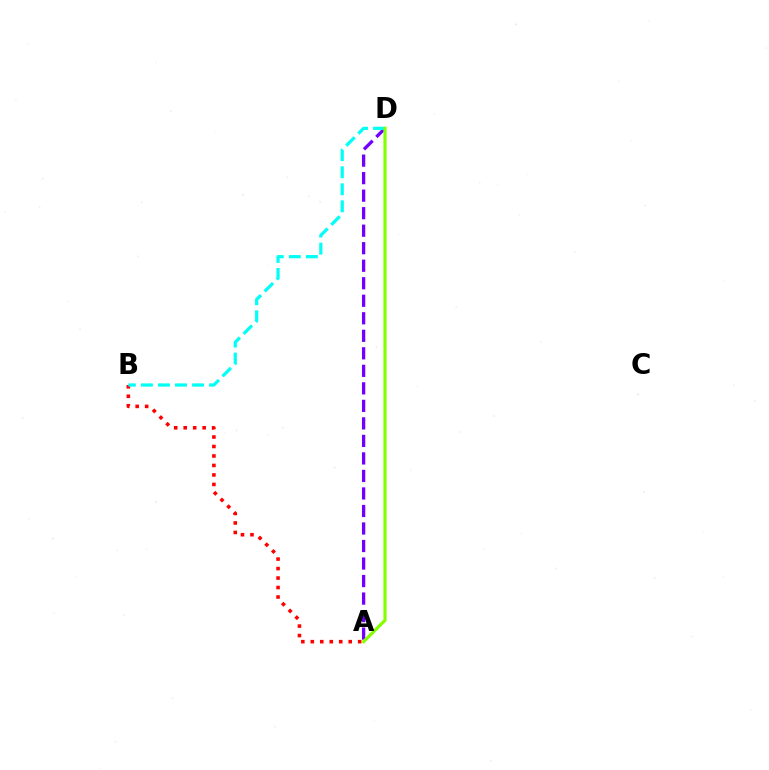{('A', 'B'): [{'color': '#ff0000', 'line_style': 'dotted', 'thickness': 2.58}], ('A', 'D'): [{'color': '#7200ff', 'line_style': 'dashed', 'thickness': 2.38}, {'color': '#84ff00', 'line_style': 'solid', 'thickness': 2.29}], ('B', 'D'): [{'color': '#00fff6', 'line_style': 'dashed', 'thickness': 2.32}]}